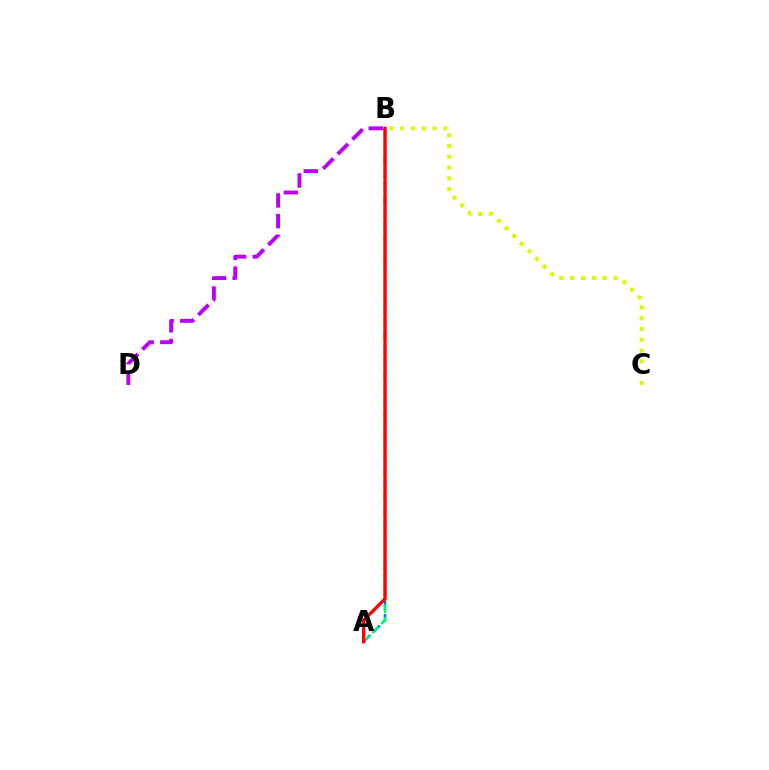{('B', 'C'): [{'color': '#d1ff00', 'line_style': 'dotted', 'thickness': 2.93}], ('B', 'D'): [{'color': '#b900ff', 'line_style': 'dashed', 'thickness': 2.81}], ('A', 'B'): [{'color': '#0074ff', 'line_style': 'dashed', 'thickness': 1.83}, {'color': '#00ff5c', 'line_style': 'dashed', 'thickness': 1.69}, {'color': '#ff0000', 'line_style': 'solid', 'thickness': 2.35}]}